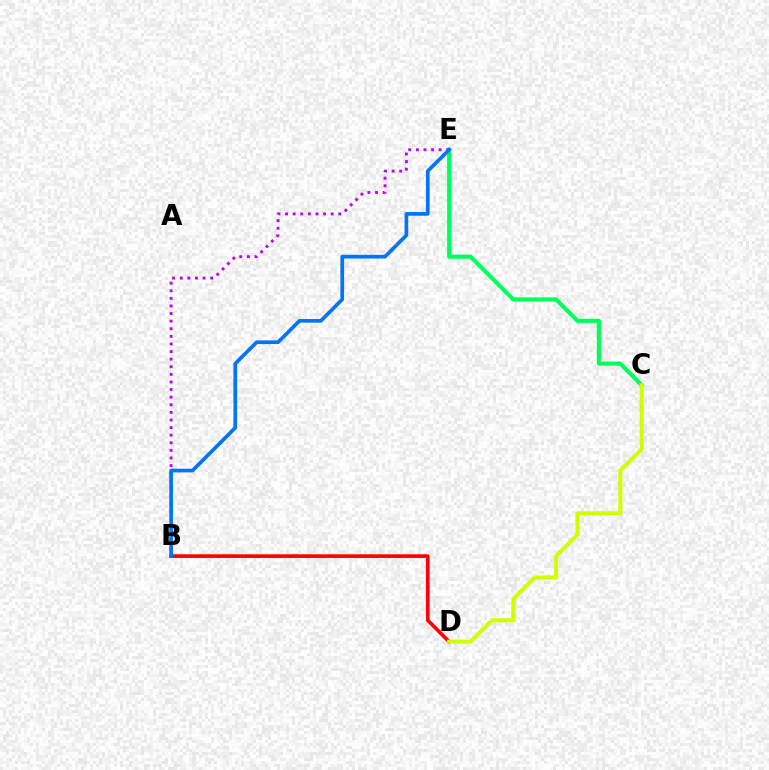{('B', 'D'): [{'color': '#ff0000', 'line_style': 'solid', 'thickness': 2.63}], ('C', 'E'): [{'color': '#00ff5c', 'line_style': 'solid', 'thickness': 2.96}], ('B', 'E'): [{'color': '#b900ff', 'line_style': 'dotted', 'thickness': 2.07}, {'color': '#0074ff', 'line_style': 'solid', 'thickness': 2.65}], ('C', 'D'): [{'color': '#d1ff00', 'line_style': 'solid', 'thickness': 2.91}]}